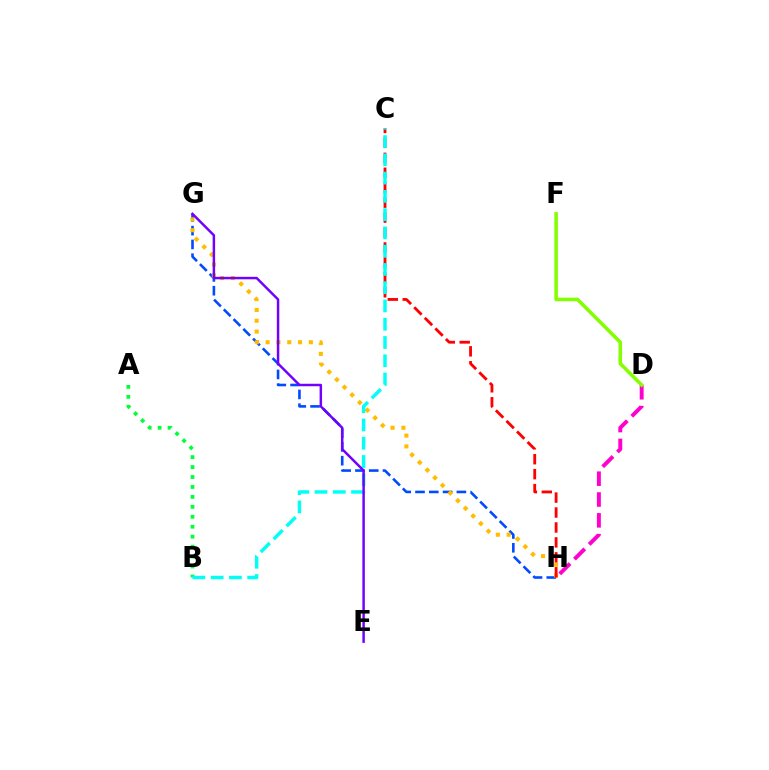{('D', 'H'): [{'color': '#ff00cf', 'line_style': 'dashed', 'thickness': 2.83}], ('G', 'H'): [{'color': '#004bff', 'line_style': 'dashed', 'thickness': 1.87}, {'color': '#ffbd00', 'line_style': 'dotted', 'thickness': 2.94}], ('D', 'F'): [{'color': '#84ff00', 'line_style': 'solid', 'thickness': 2.56}], ('A', 'B'): [{'color': '#00ff39', 'line_style': 'dotted', 'thickness': 2.7}], ('C', 'H'): [{'color': '#ff0000', 'line_style': 'dashed', 'thickness': 2.03}], ('B', 'C'): [{'color': '#00fff6', 'line_style': 'dashed', 'thickness': 2.48}], ('E', 'G'): [{'color': '#7200ff', 'line_style': 'solid', 'thickness': 1.78}]}